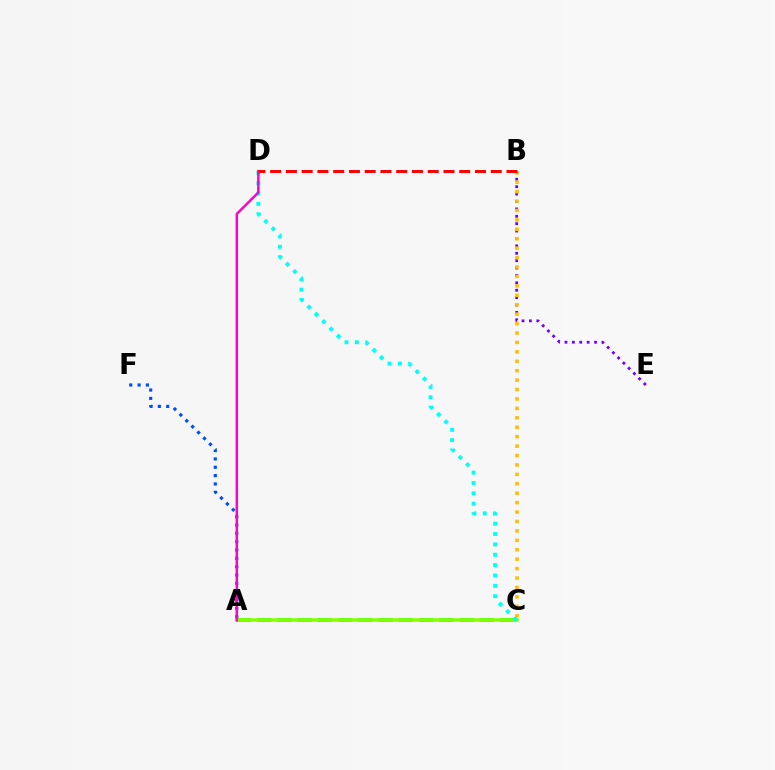{('A', 'C'): [{'color': '#00ff39', 'line_style': 'dashed', 'thickness': 2.75}, {'color': '#84ff00', 'line_style': 'solid', 'thickness': 2.56}], ('B', 'E'): [{'color': '#7200ff', 'line_style': 'dotted', 'thickness': 2.01}], ('A', 'F'): [{'color': '#004bff', 'line_style': 'dotted', 'thickness': 2.26}], ('B', 'C'): [{'color': '#ffbd00', 'line_style': 'dotted', 'thickness': 2.56}], ('C', 'D'): [{'color': '#00fff6', 'line_style': 'dotted', 'thickness': 2.82}], ('A', 'D'): [{'color': '#ff00cf', 'line_style': 'solid', 'thickness': 1.78}], ('B', 'D'): [{'color': '#ff0000', 'line_style': 'dashed', 'thickness': 2.14}]}